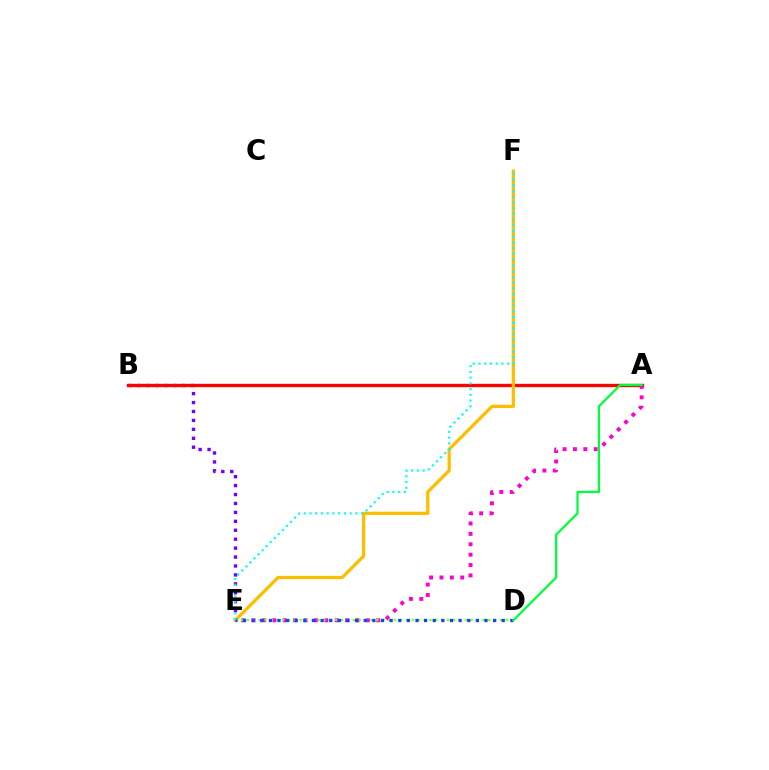{('B', 'E'): [{'color': '#7200ff', 'line_style': 'dotted', 'thickness': 2.43}], ('A', 'B'): [{'color': '#ff0000', 'line_style': 'solid', 'thickness': 2.42}], ('E', 'F'): [{'color': '#ffbd00', 'line_style': 'solid', 'thickness': 2.34}, {'color': '#00fff6', 'line_style': 'dotted', 'thickness': 1.56}], ('A', 'E'): [{'color': '#ff00cf', 'line_style': 'dotted', 'thickness': 2.82}], ('D', 'E'): [{'color': '#84ff00', 'line_style': 'dotted', 'thickness': 1.6}, {'color': '#004bff', 'line_style': 'dotted', 'thickness': 2.34}], ('A', 'D'): [{'color': '#00ff39', 'line_style': 'solid', 'thickness': 1.62}]}